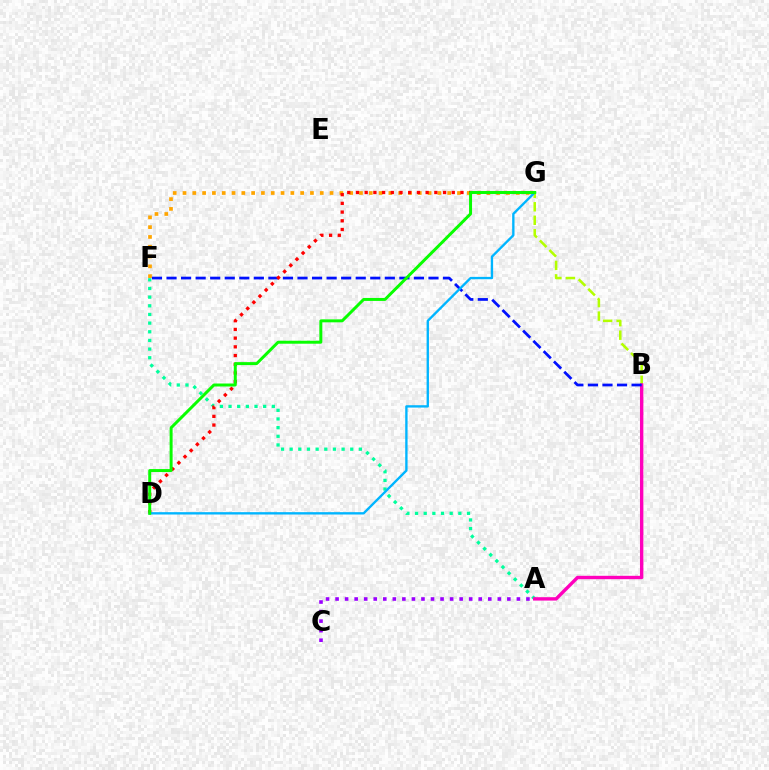{('B', 'G'): [{'color': '#b3ff00', 'line_style': 'dashed', 'thickness': 1.83}], ('A', 'F'): [{'color': '#00ff9d', 'line_style': 'dotted', 'thickness': 2.35}], ('A', 'B'): [{'color': '#ff00bd', 'line_style': 'solid', 'thickness': 2.44}], ('F', 'G'): [{'color': '#ffa500', 'line_style': 'dotted', 'thickness': 2.66}], ('B', 'F'): [{'color': '#0010ff', 'line_style': 'dashed', 'thickness': 1.98}], ('D', 'G'): [{'color': '#ff0000', 'line_style': 'dotted', 'thickness': 2.37}, {'color': '#00b5ff', 'line_style': 'solid', 'thickness': 1.7}, {'color': '#08ff00', 'line_style': 'solid', 'thickness': 2.14}], ('A', 'C'): [{'color': '#9b00ff', 'line_style': 'dotted', 'thickness': 2.59}]}